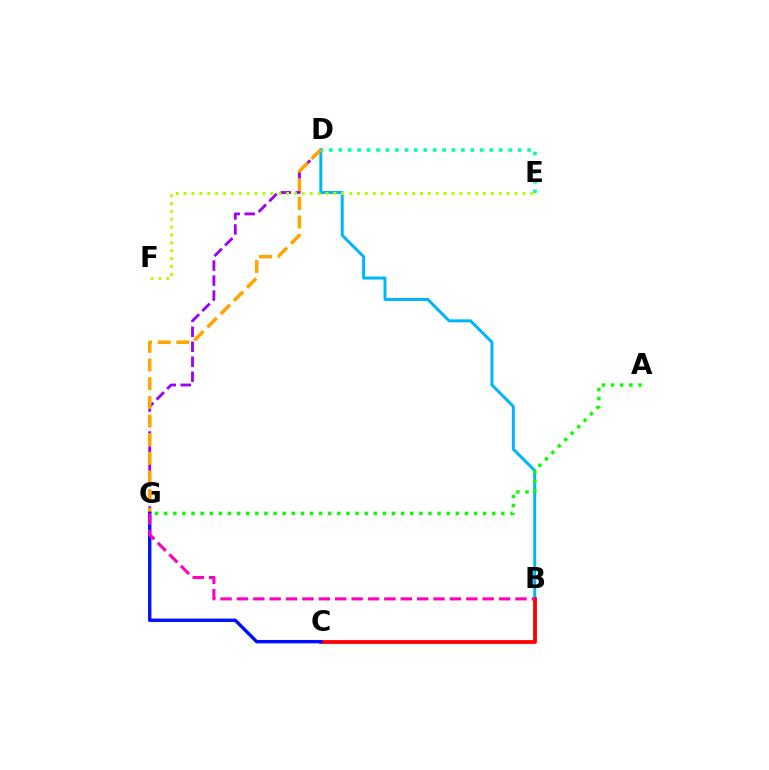{('B', 'D'): [{'color': '#00b5ff', 'line_style': 'solid', 'thickness': 2.15}], ('D', 'G'): [{'color': '#9b00ff', 'line_style': 'dashed', 'thickness': 2.04}, {'color': '#ffa500', 'line_style': 'dashed', 'thickness': 2.54}], ('D', 'E'): [{'color': '#00ff9d', 'line_style': 'dotted', 'thickness': 2.56}], ('A', 'G'): [{'color': '#08ff00', 'line_style': 'dotted', 'thickness': 2.48}], ('E', 'F'): [{'color': '#b3ff00', 'line_style': 'dotted', 'thickness': 2.14}], ('B', 'C'): [{'color': '#ff0000', 'line_style': 'solid', 'thickness': 2.74}], ('C', 'G'): [{'color': '#0010ff', 'line_style': 'solid', 'thickness': 2.45}], ('B', 'G'): [{'color': '#ff00bd', 'line_style': 'dashed', 'thickness': 2.23}]}